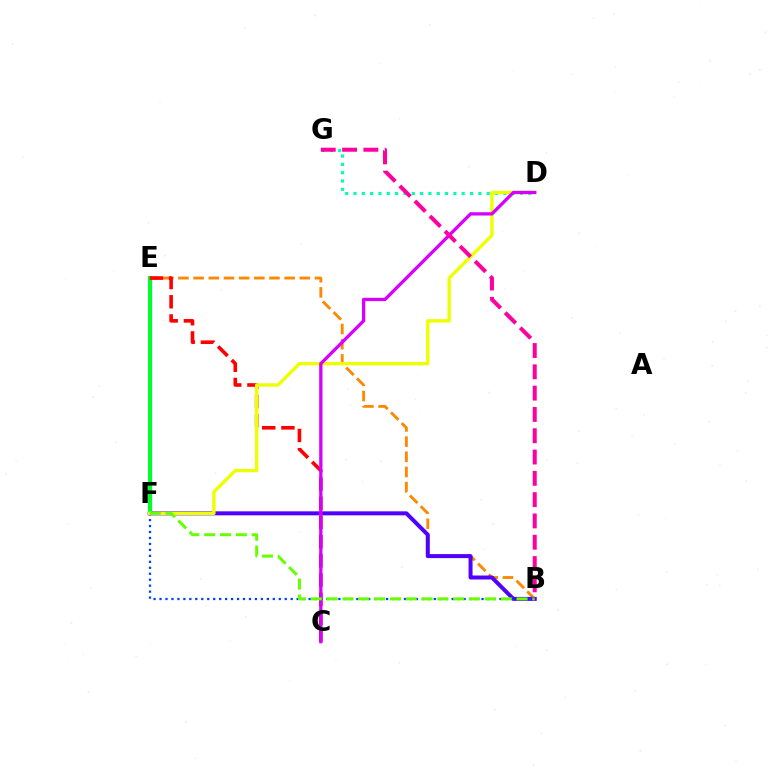{('E', 'F'): [{'color': '#00c7ff', 'line_style': 'solid', 'thickness': 2.34}, {'color': '#00ff27', 'line_style': 'solid', 'thickness': 2.85}], ('B', 'E'): [{'color': '#ff8800', 'line_style': 'dashed', 'thickness': 2.06}], ('D', 'G'): [{'color': '#00ffaf', 'line_style': 'dotted', 'thickness': 2.26}], ('B', 'F'): [{'color': '#4f00ff', 'line_style': 'solid', 'thickness': 2.88}, {'color': '#003fff', 'line_style': 'dotted', 'thickness': 1.62}, {'color': '#66ff00', 'line_style': 'dashed', 'thickness': 2.15}], ('C', 'E'): [{'color': '#ff0000', 'line_style': 'dashed', 'thickness': 2.61}], ('D', 'F'): [{'color': '#eeff00', 'line_style': 'solid', 'thickness': 2.43}], ('C', 'D'): [{'color': '#d600ff', 'line_style': 'solid', 'thickness': 2.36}], ('B', 'G'): [{'color': '#ff00a0', 'line_style': 'dashed', 'thickness': 2.89}]}